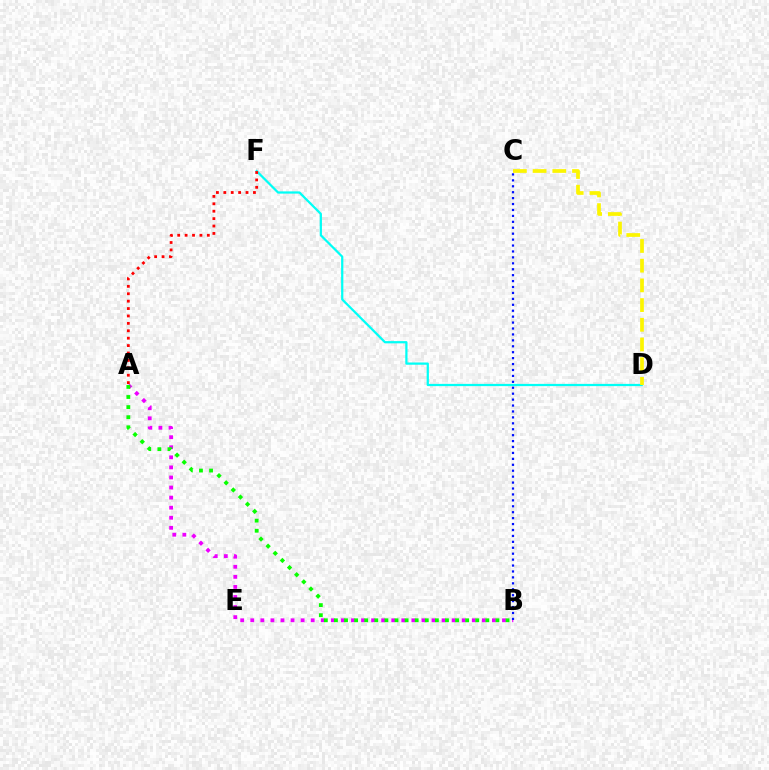{('D', 'F'): [{'color': '#00fff6', 'line_style': 'solid', 'thickness': 1.61}], ('A', 'B'): [{'color': '#ee00ff', 'line_style': 'dotted', 'thickness': 2.74}, {'color': '#08ff00', 'line_style': 'dotted', 'thickness': 2.74}], ('A', 'F'): [{'color': '#ff0000', 'line_style': 'dotted', 'thickness': 2.01}], ('C', 'D'): [{'color': '#fcf500', 'line_style': 'dashed', 'thickness': 2.68}], ('B', 'C'): [{'color': '#0010ff', 'line_style': 'dotted', 'thickness': 1.61}]}